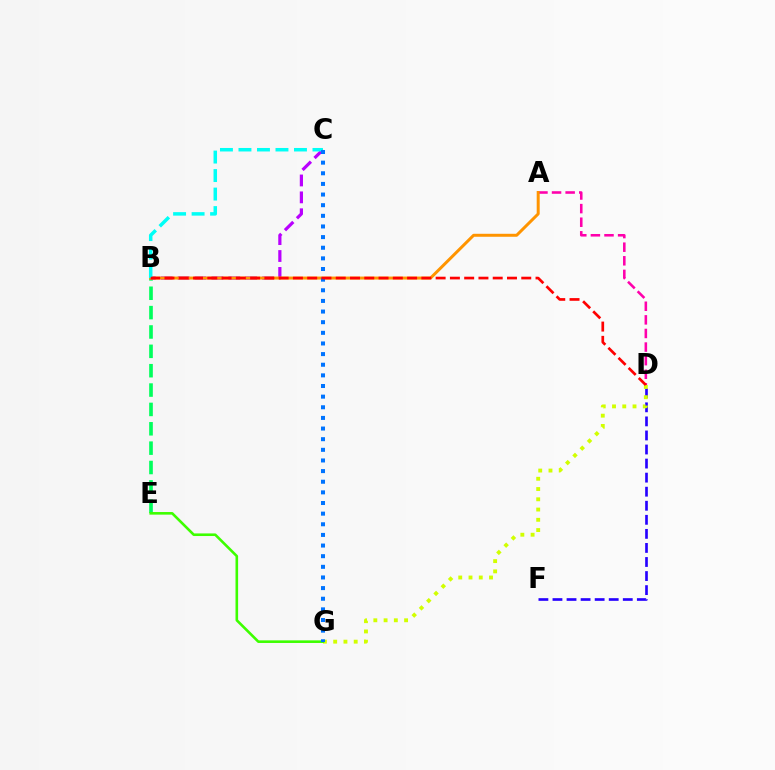{('D', 'F'): [{'color': '#2500ff', 'line_style': 'dashed', 'thickness': 1.91}], ('B', 'E'): [{'color': '#00ff5c', 'line_style': 'dashed', 'thickness': 2.63}], ('A', 'D'): [{'color': '#ff00ac', 'line_style': 'dashed', 'thickness': 1.85}], ('D', 'G'): [{'color': '#d1ff00', 'line_style': 'dotted', 'thickness': 2.79}], ('B', 'C'): [{'color': '#b900ff', 'line_style': 'dashed', 'thickness': 2.3}, {'color': '#00fff6', 'line_style': 'dashed', 'thickness': 2.51}], ('A', 'B'): [{'color': '#ff9400', 'line_style': 'solid', 'thickness': 2.15}], ('E', 'G'): [{'color': '#3dff00', 'line_style': 'solid', 'thickness': 1.88}], ('C', 'G'): [{'color': '#0074ff', 'line_style': 'dotted', 'thickness': 2.89}], ('B', 'D'): [{'color': '#ff0000', 'line_style': 'dashed', 'thickness': 1.94}]}